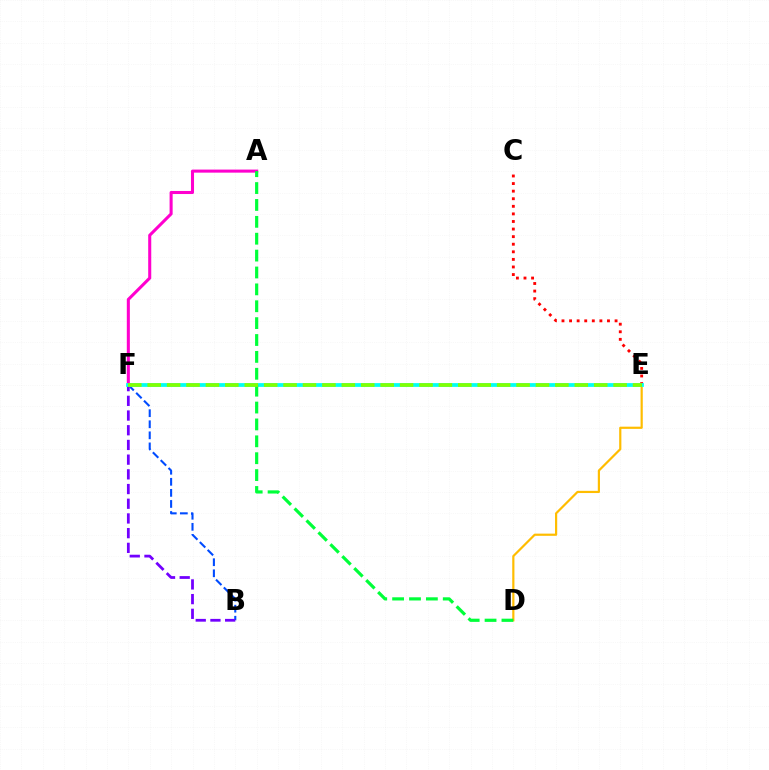{('B', 'F'): [{'color': '#004bff', 'line_style': 'dashed', 'thickness': 1.5}, {'color': '#7200ff', 'line_style': 'dashed', 'thickness': 2.0}], ('A', 'F'): [{'color': '#ff00cf', 'line_style': 'solid', 'thickness': 2.2}], ('C', 'E'): [{'color': '#ff0000', 'line_style': 'dotted', 'thickness': 2.06}], ('D', 'E'): [{'color': '#ffbd00', 'line_style': 'solid', 'thickness': 1.58}], ('E', 'F'): [{'color': '#00fff6', 'line_style': 'solid', 'thickness': 2.71}, {'color': '#84ff00', 'line_style': 'dashed', 'thickness': 2.64}], ('A', 'D'): [{'color': '#00ff39', 'line_style': 'dashed', 'thickness': 2.29}]}